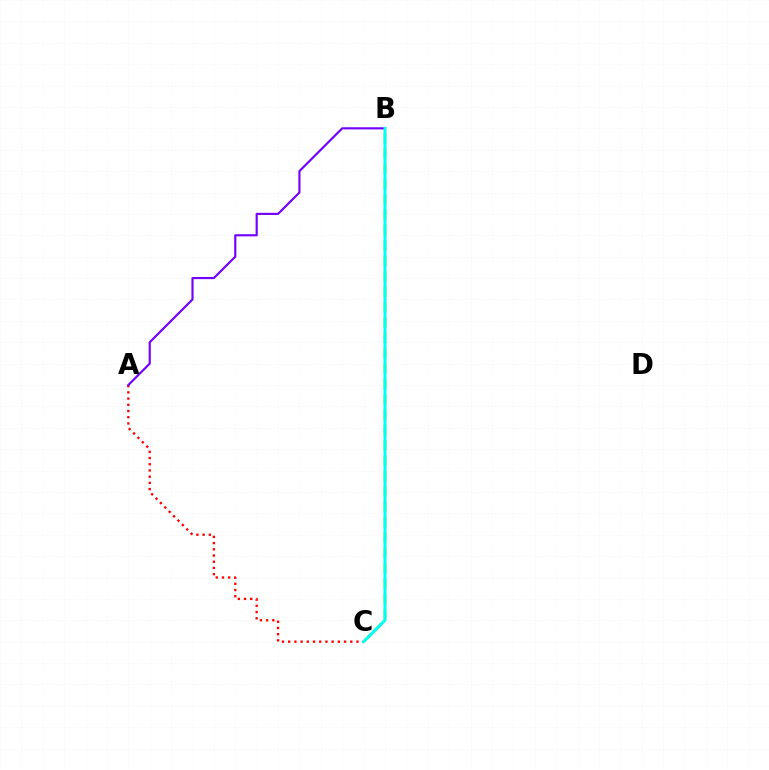{('A', 'C'): [{'color': '#ff0000', 'line_style': 'dotted', 'thickness': 1.69}], ('B', 'C'): [{'color': '#84ff00', 'line_style': 'dashed', 'thickness': 2.09}, {'color': '#00fff6', 'line_style': 'solid', 'thickness': 2.12}], ('A', 'B'): [{'color': '#7200ff', 'line_style': 'solid', 'thickness': 1.55}]}